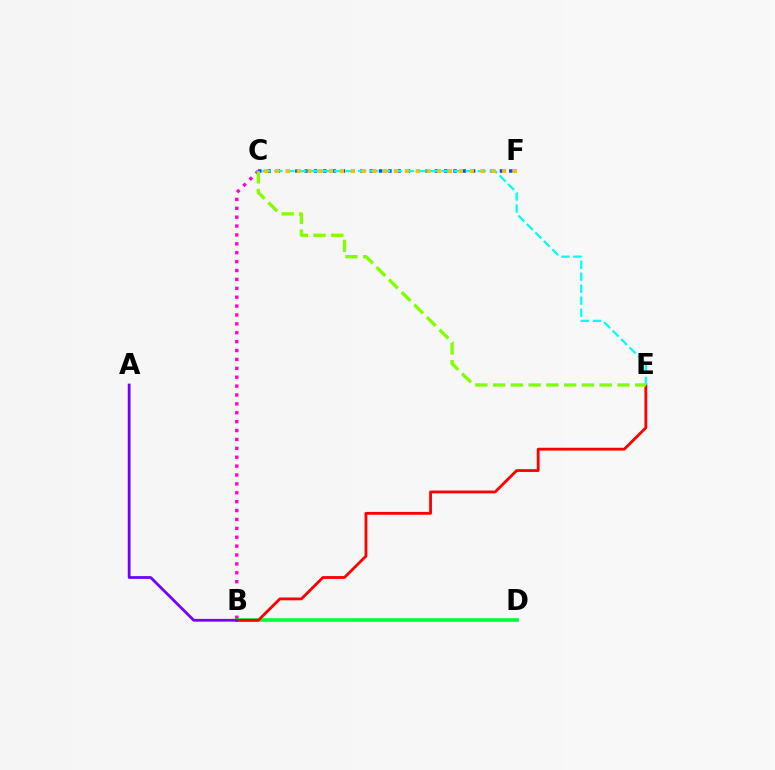{('B', 'C'): [{'color': '#ff00cf', 'line_style': 'dotted', 'thickness': 2.42}], ('C', 'F'): [{'color': '#004bff', 'line_style': 'dotted', 'thickness': 2.53}, {'color': '#ffbd00', 'line_style': 'dotted', 'thickness': 2.94}], ('B', 'D'): [{'color': '#00ff39', 'line_style': 'solid', 'thickness': 2.63}], ('B', 'E'): [{'color': '#ff0000', 'line_style': 'solid', 'thickness': 2.03}], ('A', 'B'): [{'color': '#7200ff', 'line_style': 'solid', 'thickness': 1.99}], ('C', 'E'): [{'color': '#00fff6', 'line_style': 'dashed', 'thickness': 1.62}, {'color': '#84ff00', 'line_style': 'dashed', 'thickness': 2.41}]}